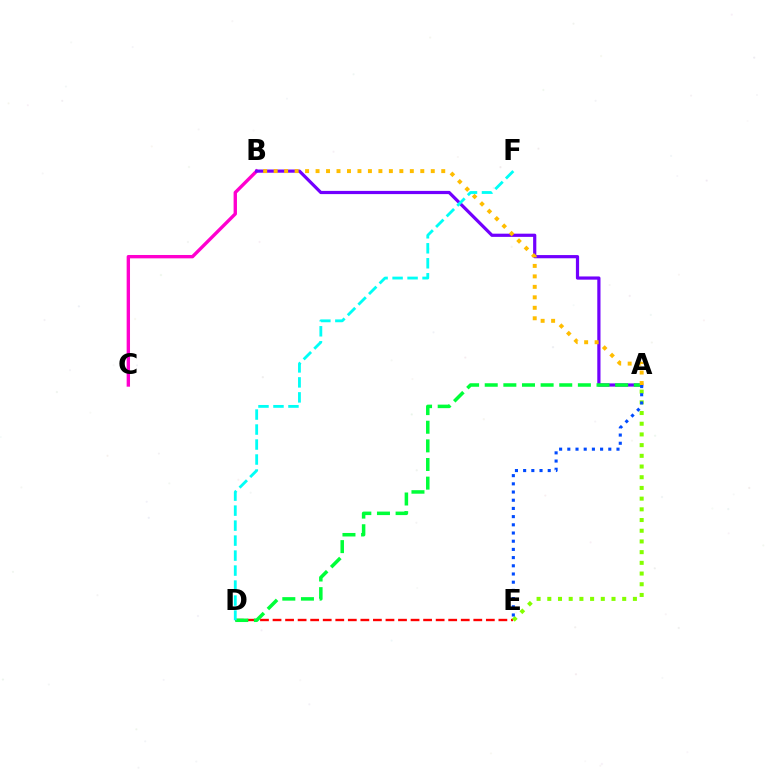{('D', 'E'): [{'color': '#ff0000', 'line_style': 'dashed', 'thickness': 1.7}], ('B', 'C'): [{'color': '#ff00cf', 'line_style': 'solid', 'thickness': 2.42}], ('A', 'B'): [{'color': '#7200ff', 'line_style': 'solid', 'thickness': 2.31}, {'color': '#ffbd00', 'line_style': 'dotted', 'thickness': 2.85}], ('A', 'E'): [{'color': '#84ff00', 'line_style': 'dotted', 'thickness': 2.91}, {'color': '#004bff', 'line_style': 'dotted', 'thickness': 2.23}], ('A', 'D'): [{'color': '#00ff39', 'line_style': 'dashed', 'thickness': 2.53}], ('D', 'F'): [{'color': '#00fff6', 'line_style': 'dashed', 'thickness': 2.04}]}